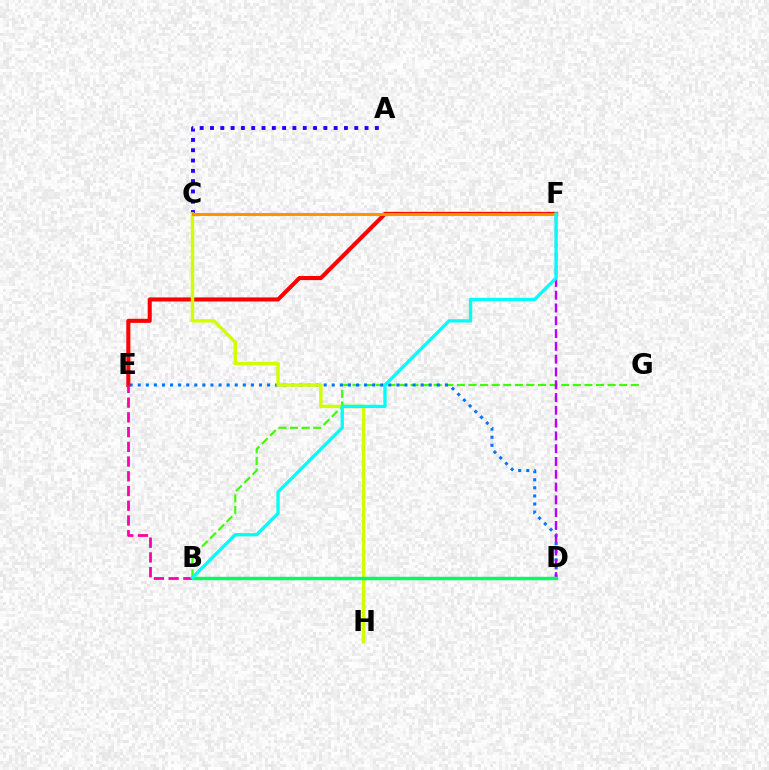{('B', 'G'): [{'color': '#3dff00', 'line_style': 'dashed', 'thickness': 1.58}], ('D', 'E'): [{'color': '#0074ff', 'line_style': 'dotted', 'thickness': 2.2}], ('D', 'F'): [{'color': '#b900ff', 'line_style': 'dashed', 'thickness': 1.74}], ('E', 'F'): [{'color': '#ff0000', 'line_style': 'solid', 'thickness': 2.93}], ('A', 'C'): [{'color': '#2500ff', 'line_style': 'dotted', 'thickness': 2.8}], ('C', 'H'): [{'color': '#d1ff00', 'line_style': 'solid', 'thickness': 2.49}], ('C', 'F'): [{'color': '#ff9400', 'line_style': 'solid', 'thickness': 2.22}], ('B', 'E'): [{'color': '#ff00ac', 'line_style': 'dashed', 'thickness': 2.0}], ('B', 'D'): [{'color': '#00ff5c', 'line_style': 'solid', 'thickness': 2.46}], ('B', 'F'): [{'color': '#00fff6', 'line_style': 'solid', 'thickness': 2.38}]}